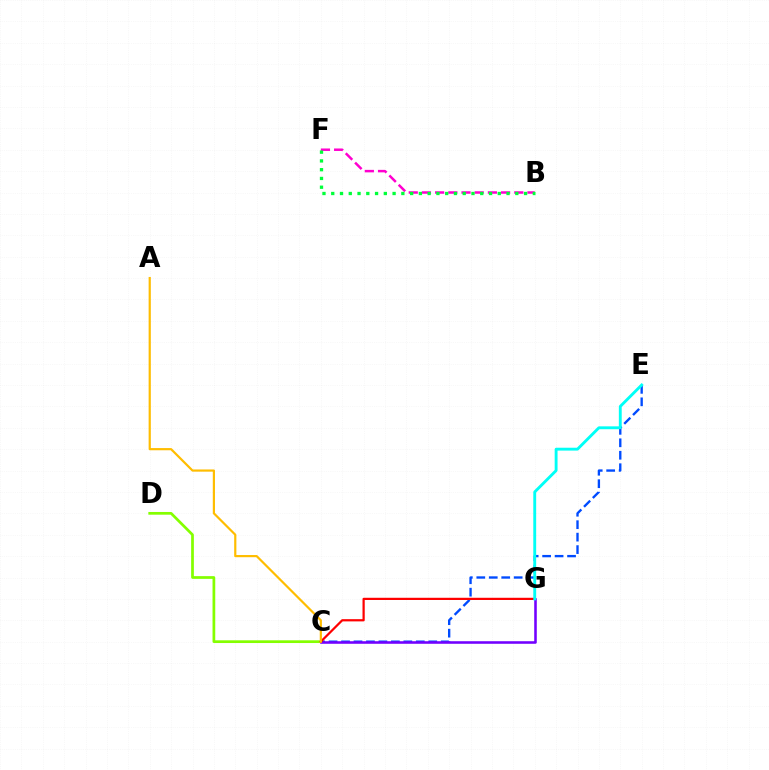{('C', 'E'): [{'color': '#004bff', 'line_style': 'dashed', 'thickness': 1.69}], ('C', 'D'): [{'color': '#84ff00', 'line_style': 'solid', 'thickness': 1.96}], ('C', 'G'): [{'color': '#7200ff', 'line_style': 'solid', 'thickness': 1.85}, {'color': '#ff0000', 'line_style': 'solid', 'thickness': 1.6}], ('B', 'F'): [{'color': '#ff00cf', 'line_style': 'dashed', 'thickness': 1.79}, {'color': '#00ff39', 'line_style': 'dotted', 'thickness': 2.38}], ('E', 'G'): [{'color': '#00fff6', 'line_style': 'solid', 'thickness': 2.07}], ('A', 'C'): [{'color': '#ffbd00', 'line_style': 'solid', 'thickness': 1.58}]}